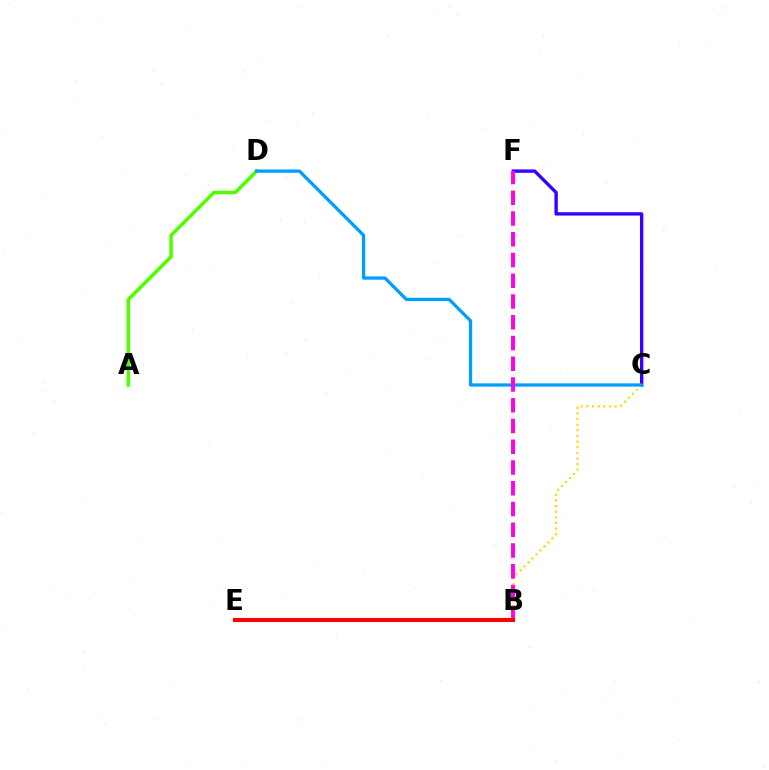{('A', 'D'): [{'color': '#4fff00', 'line_style': 'solid', 'thickness': 2.55}], ('C', 'F'): [{'color': '#3700ff', 'line_style': 'solid', 'thickness': 2.43}], ('B', 'C'): [{'color': '#ffd500', 'line_style': 'dotted', 'thickness': 1.53}], ('C', 'D'): [{'color': '#009eff', 'line_style': 'solid', 'thickness': 2.36}], ('B', 'E'): [{'color': '#00ff86', 'line_style': 'solid', 'thickness': 1.9}, {'color': '#ff0000', 'line_style': 'solid', 'thickness': 2.93}], ('B', 'F'): [{'color': '#ff00ed', 'line_style': 'dashed', 'thickness': 2.82}]}